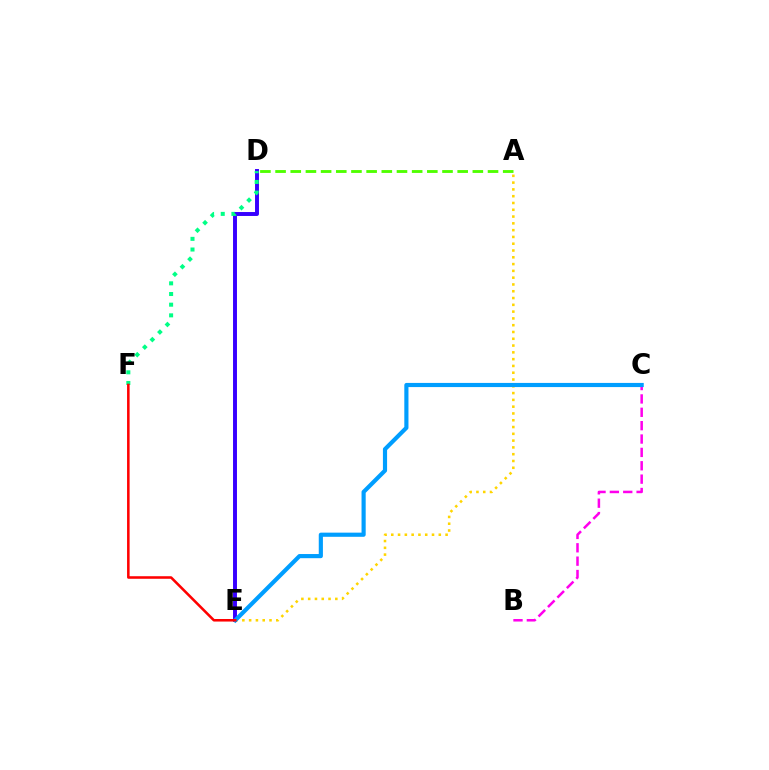{('A', 'E'): [{'color': '#ffd500', 'line_style': 'dotted', 'thickness': 1.84}], ('D', 'E'): [{'color': '#3700ff', 'line_style': 'solid', 'thickness': 2.83}], ('D', 'F'): [{'color': '#00ff86', 'line_style': 'dotted', 'thickness': 2.9}], ('A', 'D'): [{'color': '#4fff00', 'line_style': 'dashed', 'thickness': 2.06}], ('B', 'C'): [{'color': '#ff00ed', 'line_style': 'dashed', 'thickness': 1.82}], ('C', 'E'): [{'color': '#009eff', 'line_style': 'solid', 'thickness': 2.99}], ('E', 'F'): [{'color': '#ff0000', 'line_style': 'solid', 'thickness': 1.84}]}